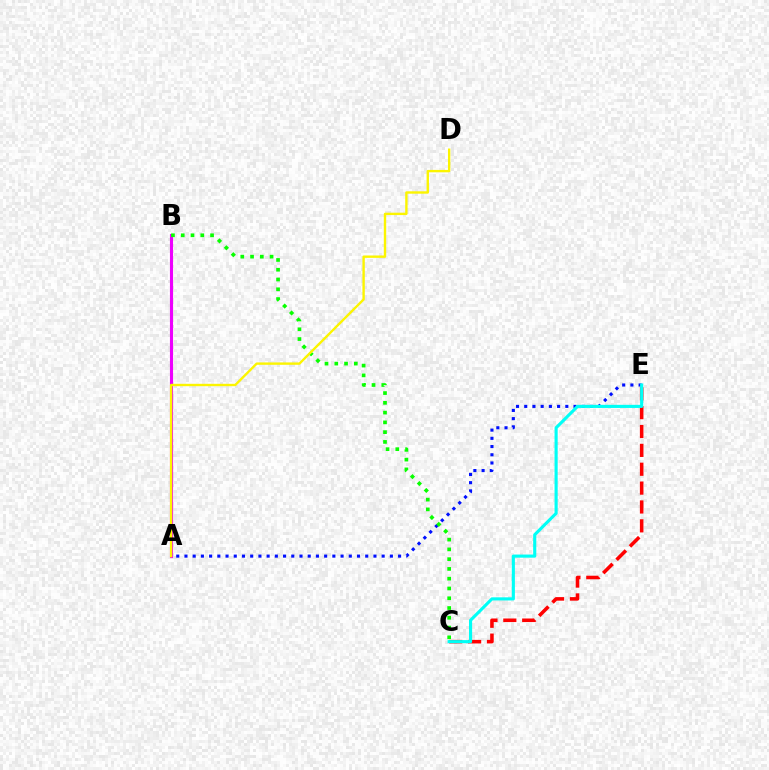{('A', 'E'): [{'color': '#0010ff', 'line_style': 'dotted', 'thickness': 2.23}], ('C', 'E'): [{'color': '#ff0000', 'line_style': 'dashed', 'thickness': 2.56}, {'color': '#00fff6', 'line_style': 'solid', 'thickness': 2.25}], ('A', 'B'): [{'color': '#ee00ff', 'line_style': 'solid', 'thickness': 2.24}], ('B', 'C'): [{'color': '#08ff00', 'line_style': 'dotted', 'thickness': 2.65}], ('A', 'D'): [{'color': '#fcf500', 'line_style': 'solid', 'thickness': 1.71}]}